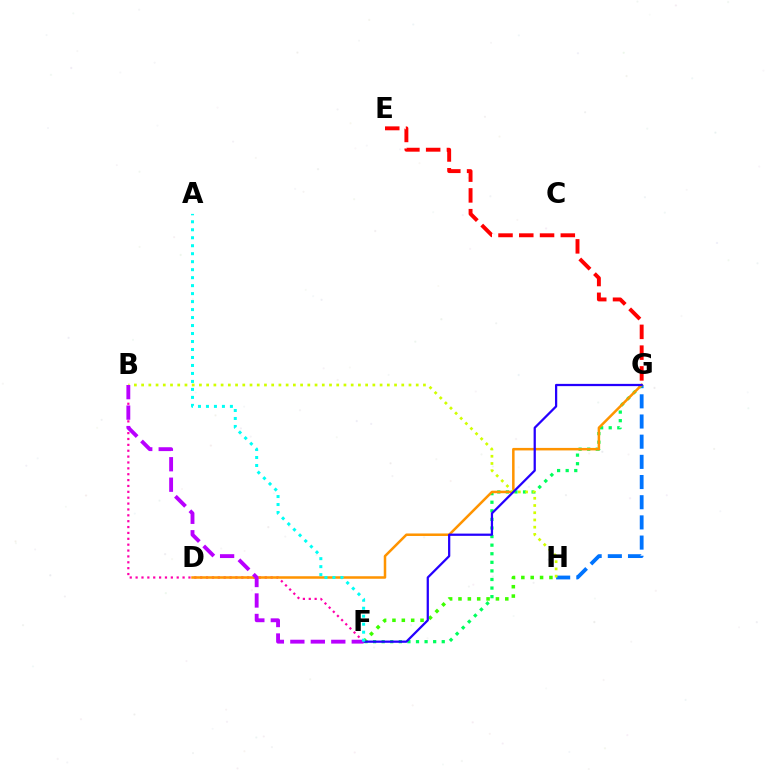{('G', 'H'): [{'color': '#0074ff', 'line_style': 'dashed', 'thickness': 2.74}], ('F', 'G'): [{'color': '#00ff5c', 'line_style': 'dotted', 'thickness': 2.33}, {'color': '#2500ff', 'line_style': 'solid', 'thickness': 1.62}], ('B', 'F'): [{'color': '#ff00ac', 'line_style': 'dotted', 'thickness': 1.6}, {'color': '#b900ff', 'line_style': 'dashed', 'thickness': 2.78}], ('D', 'G'): [{'color': '#ff9400', 'line_style': 'solid', 'thickness': 1.81}], ('B', 'H'): [{'color': '#d1ff00', 'line_style': 'dotted', 'thickness': 1.96}], ('F', 'H'): [{'color': '#3dff00', 'line_style': 'dotted', 'thickness': 2.54}], ('E', 'G'): [{'color': '#ff0000', 'line_style': 'dashed', 'thickness': 2.82}], ('A', 'F'): [{'color': '#00fff6', 'line_style': 'dotted', 'thickness': 2.17}]}